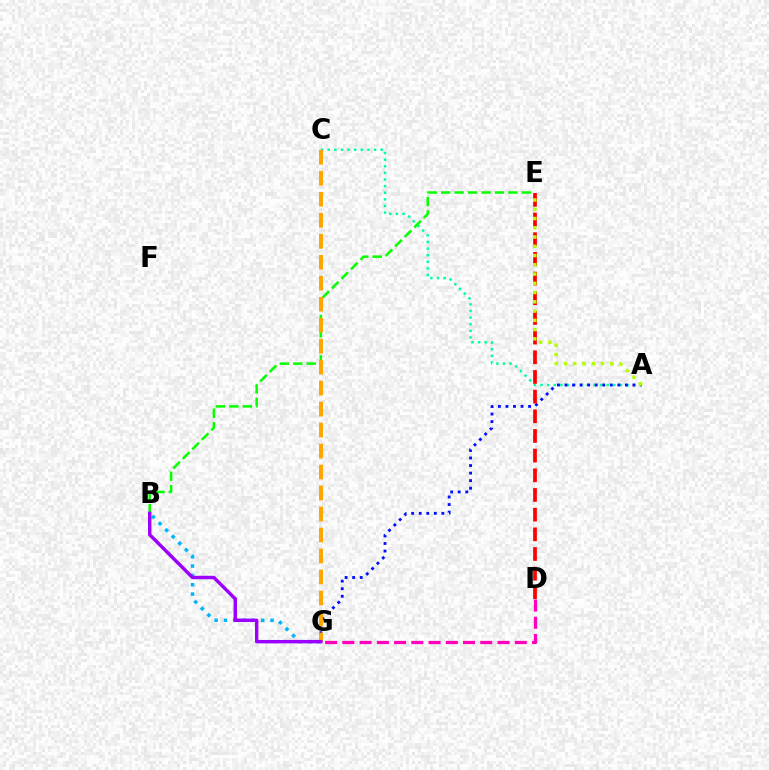{('A', 'C'): [{'color': '#00ff9d', 'line_style': 'dotted', 'thickness': 1.8}], ('A', 'G'): [{'color': '#0010ff', 'line_style': 'dotted', 'thickness': 2.05}], ('D', 'E'): [{'color': '#ff0000', 'line_style': 'dashed', 'thickness': 2.67}], ('B', 'G'): [{'color': '#00b5ff', 'line_style': 'dotted', 'thickness': 2.53}, {'color': '#9b00ff', 'line_style': 'solid', 'thickness': 2.47}], ('B', 'E'): [{'color': '#08ff00', 'line_style': 'dashed', 'thickness': 1.83}], ('A', 'E'): [{'color': '#b3ff00', 'line_style': 'dotted', 'thickness': 2.51}], ('C', 'G'): [{'color': '#ffa500', 'line_style': 'dashed', 'thickness': 2.85}], ('D', 'G'): [{'color': '#ff00bd', 'line_style': 'dashed', 'thickness': 2.34}]}